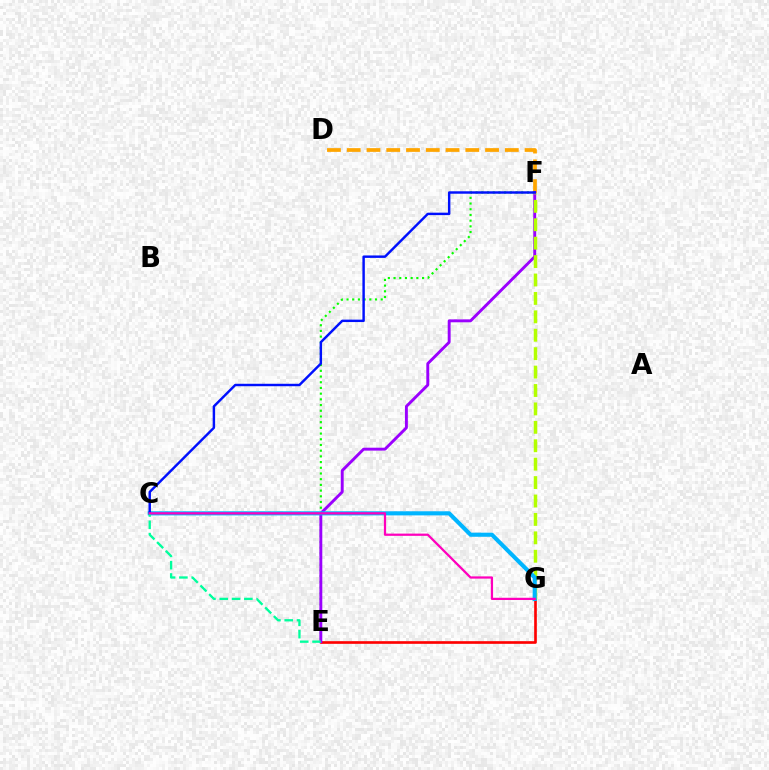{('E', 'G'): [{'color': '#ff0000', 'line_style': 'solid', 'thickness': 1.91}], ('D', 'F'): [{'color': '#ffa500', 'line_style': 'dashed', 'thickness': 2.68}], ('E', 'F'): [{'color': '#08ff00', 'line_style': 'dotted', 'thickness': 1.55}, {'color': '#9b00ff', 'line_style': 'solid', 'thickness': 2.09}], ('F', 'G'): [{'color': '#b3ff00', 'line_style': 'dashed', 'thickness': 2.5}], ('C', 'G'): [{'color': '#00b5ff', 'line_style': 'solid', 'thickness': 2.95}, {'color': '#ff00bd', 'line_style': 'solid', 'thickness': 1.61}], ('C', 'F'): [{'color': '#0010ff', 'line_style': 'solid', 'thickness': 1.76}], ('C', 'E'): [{'color': '#00ff9d', 'line_style': 'dashed', 'thickness': 1.67}]}